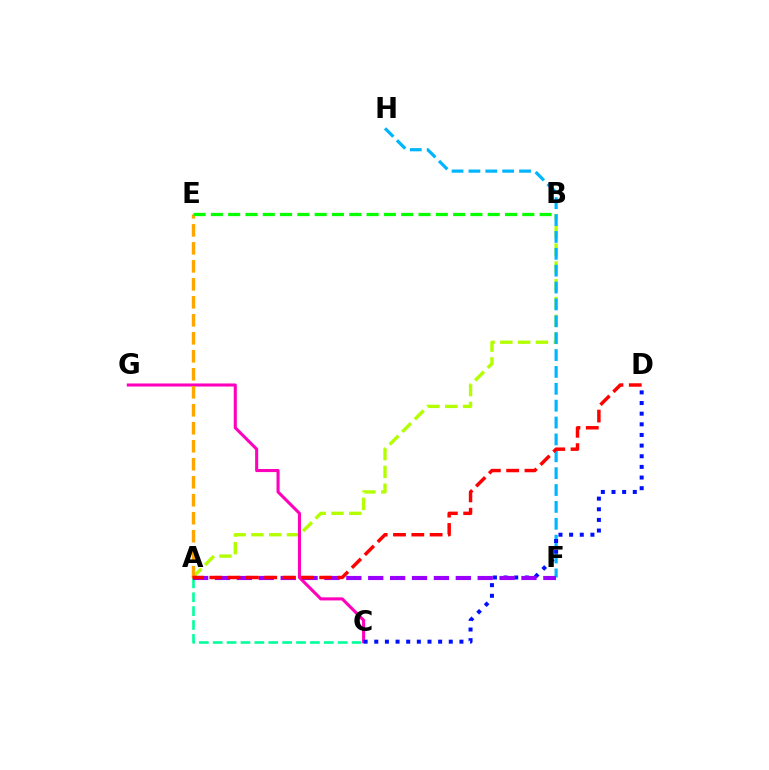{('A', 'B'): [{'color': '#b3ff00', 'line_style': 'dashed', 'thickness': 2.42}], ('C', 'G'): [{'color': '#ff00bd', 'line_style': 'solid', 'thickness': 2.22}], ('A', 'E'): [{'color': '#ffa500', 'line_style': 'dashed', 'thickness': 2.44}], ('A', 'C'): [{'color': '#00ff9d', 'line_style': 'dashed', 'thickness': 1.89}], ('B', 'E'): [{'color': '#08ff00', 'line_style': 'dashed', 'thickness': 2.35}], ('F', 'H'): [{'color': '#00b5ff', 'line_style': 'dashed', 'thickness': 2.29}], ('C', 'D'): [{'color': '#0010ff', 'line_style': 'dotted', 'thickness': 2.89}], ('A', 'F'): [{'color': '#9b00ff', 'line_style': 'dashed', 'thickness': 2.97}], ('A', 'D'): [{'color': '#ff0000', 'line_style': 'dashed', 'thickness': 2.49}]}